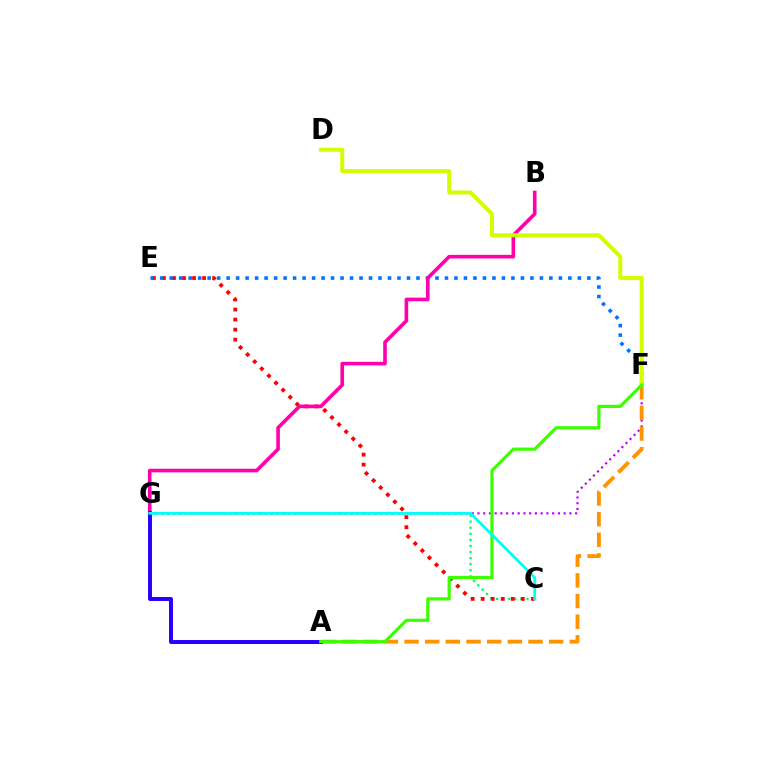{('C', 'G'): [{'color': '#00ff5c', 'line_style': 'dotted', 'thickness': 1.65}, {'color': '#00fff6', 'line_style': 'solid', 'thickness': 2.0}], ('C', 'E'): [{'color': '#ff0000', 'line_style': 'dotted', 'thickness': 2.73}], ('F', 'G'): [{'color': '#b900ff', 'line_style': 'dotted', 'thickness': 1.56}], ('E', 'F'): [{'color': '#0074ff', 'line_style': 'dotted', 'thickness': 2.58}], ('A', 'F'): [{'color': '#ff9400', 'line_style': 'dashed', 'thickness': 2.81}, {'color': '#3dff00', 'line_style': 'solid', 'thickness': 2.3}], ('B', 'G'): [{'color': '#ff00ac', 'line_style': 'solid', 'thickness': 2.61}], ('A', 'G'): [{'color': '#2500ff', 'line_style': 'solid', 'thickness': 2.85}], ('D', 'F'): [{'color': '#d1ff00', 'line_style': 'solid', 'thickness': 2.89}]}